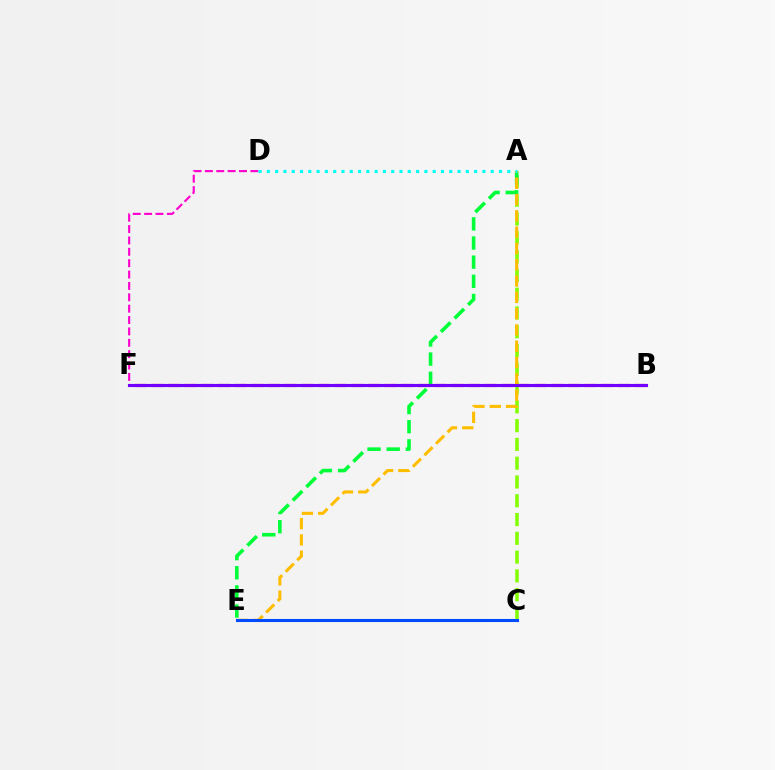{('A', 'C'): [{'color': '#84ff00', 'line_style': 'dashed', 'thickness': 2.55}], ('D', 'F'): [{'color': '#ff00cf', 'line_style': 'dashed', 'thickness': 1.54}], ('A', 'E'): [{'color': '#00ff39', 'line_style': 'dashed', 'thickness': 2.6}, {'color': '#ffbd00', 'line_style': 'dashed', 'thickness': 2.21}], ('B', 'F'): [{'color': '#ff0000', 'line_style': 'dashed', 'thickness': 2.26}, {'color': '#7200ff', 'line_style': 'solid', 'thickness': 2.25}], ('A', 'D'): [{'color': '#00fff6', 'line_style': 'dotted', 'thickness': 2.25}], ('C', 'E'): [{'color': '#004bff', 'line_style': 'solid', 'thickness': 2.22}]}